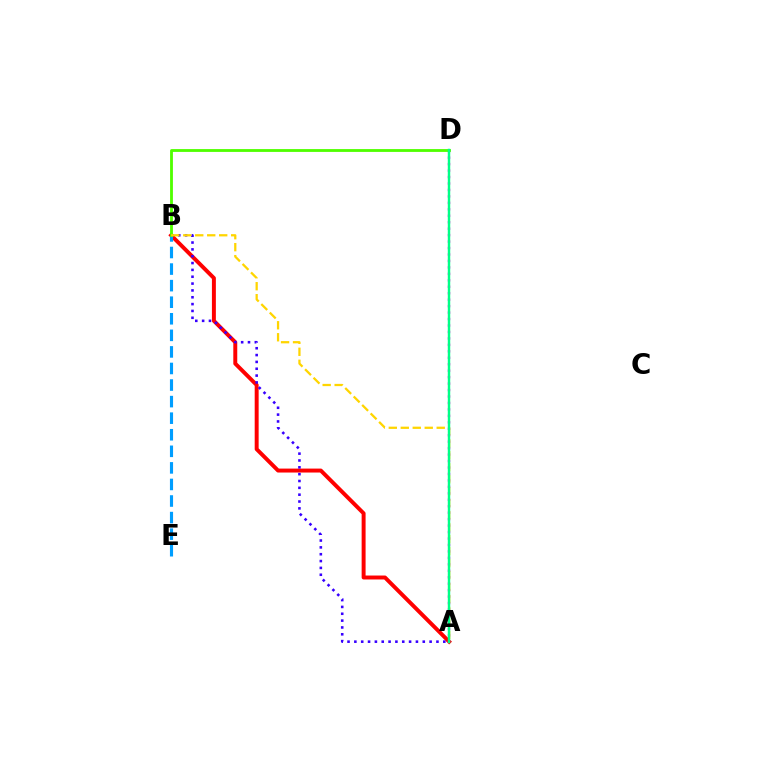{('A', 'B'): [{'color': '#ff0000', 'line_style': 'solid', 'thickness': 2.84}, {'color': '#3700ff', 'line_style': 'dotted', 'thickness': 1.86}, {'color': '#ffd500', 'line_style': 'dashed', 'thickness': 1.63}], ('A', 'D'): [{'color': '#ff00ed', 'line_style': 'dotted', 'thickness': 1.75}, {'color': '#00ff86', 'line_style': 'solid', 'thickness': 1.77}], ('B', 'E'): [{'color': '#009eff', 'line_style': 'dashed', 'thickness': 2.25}], ('B', 'D'): [{'color': '#4fff00', 'line_style': 'solid', 'thickness': 2.04}]}